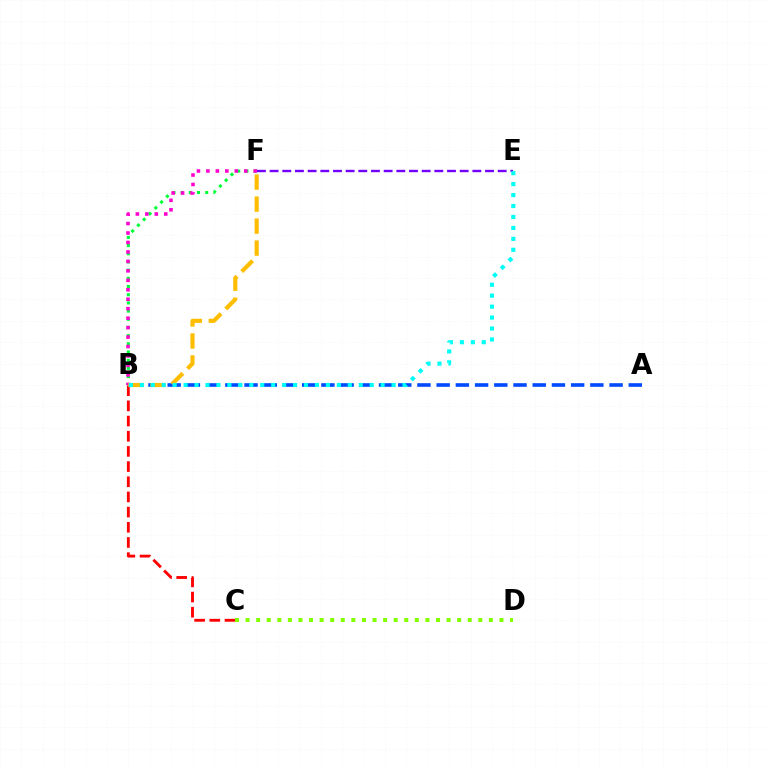{('B', 'F'): [{'color': '#00ff39', 'line_style': 'dotted', 'thickness': 2.22}, {'color': '#ff00cf', 'line_style': 'dotted', 'thickness': 2.57}, {'color': '#ffbd00', 'line_style': 'dashed', 'thickness': 2.99}], ('A', 'B'): [{'color': '#004bff', 'line_style': 'dashed', 'thickness': 2.61}], ('E', 'F'): [{'color': '#7200ff', 'line_style': 'dashed', 'thickness': 1.72}], ('B', 'C'): [{'color': '#ff0000', 'line_style': 'dashed', 'thickness': 2.06}], ('B', 'E'): [{'color': '#00fff6', 'line_style': 'dotted', 'thickness': 2.97}], ('C', 'D'): [{'color': '#84ff00', 'line_style': 'dotted', 'thickness': 2.87}]}